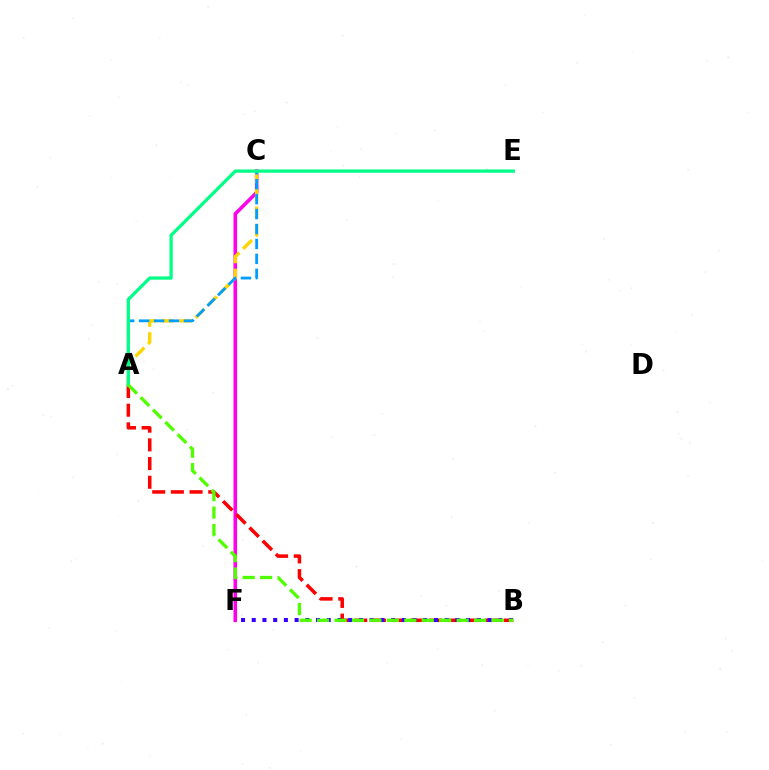{('C', 'F'): [{'color': '#ff00ed', 'line_style': 'solid', 'thickness': 2.58}], ('A', 'B'): [{'color': '#ff0000', 'line_style': 'dashed', 'thickness': 2.54}, {'color': '#4fff00', 'line_style': 'dashed', 'thickness': 2.37}], ('B', 'F'): [{'color': '#3700ff', 'line_style': 'dotted', 'thickness': 2.91}], ('A', 'C'): [{'color': '#ffd500', 'line_style': 'dashed', 'thickness': 2.41}, {'color': '#009eff', 'line_style': 'dashed', 'thickness': 2.03}], ('A', 'E'): [{'color': '#00ff86', 'line_style': 'solid', 'thickness': 2.35}]}